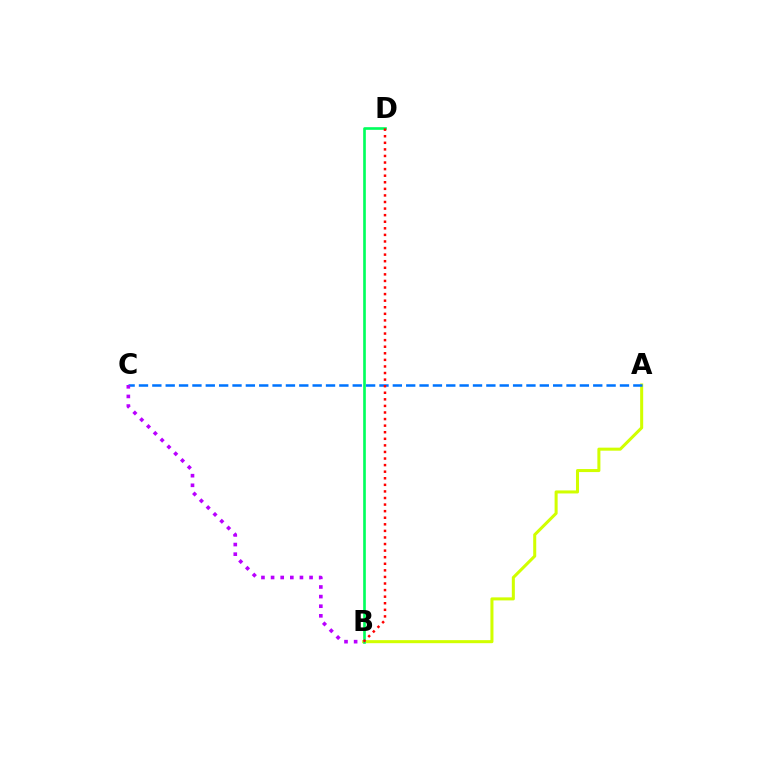{('A', 'B'): [{'color': '#d1ff00', 'line_style': 'solid', 'thickness': 2.19}], ('A', 'C'): [{'color': '#0074ff', 'line_style': 'dashed', 'thickness': 1.82}], ('B', 'D'): [{'color': '#00ff5c', 'line_style': 'solid', 'thickness': 1.91}, {'color': '#ff0000', 'line_style': 'dotted', 'thickness': 1.79}], ('B', 'C'): [{'color': '#b900ff', 'line_style': 'dotted', 'thickness': 2.61}]}